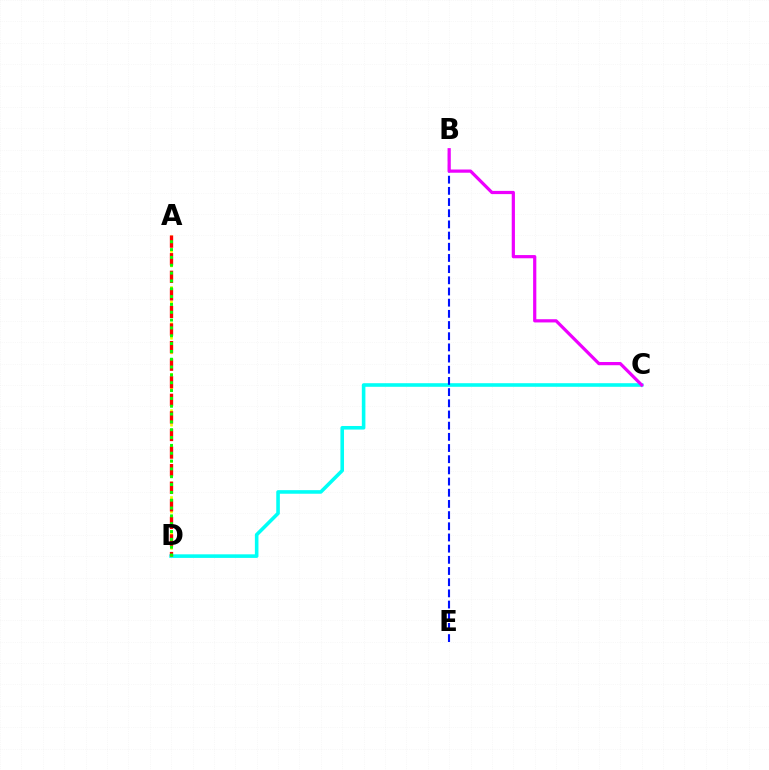{('C', 'D'): [{'color': '#00fff6', 'line_style': 'solid', 'thickness': 2.58}], ('B', 'E'): [{'color': '#0010ff', 'line_style': 'dashed', 'thickness': 1.52}], ('A', 'D'): [{'color': '#fcf500', 'line_style': 'dotted', 'thickness': 1.97}, {'color': '#ff0000', 'line_style': 'dashed', 'thickness': 2.39}, {'color': '#08ff00', 'line_style': 'dotted', 'thickness': 2.13}], ('B', 'C'): [{'color': '#ee00ff', 'line_style': 'solid', 'thickness': 2.31}]}